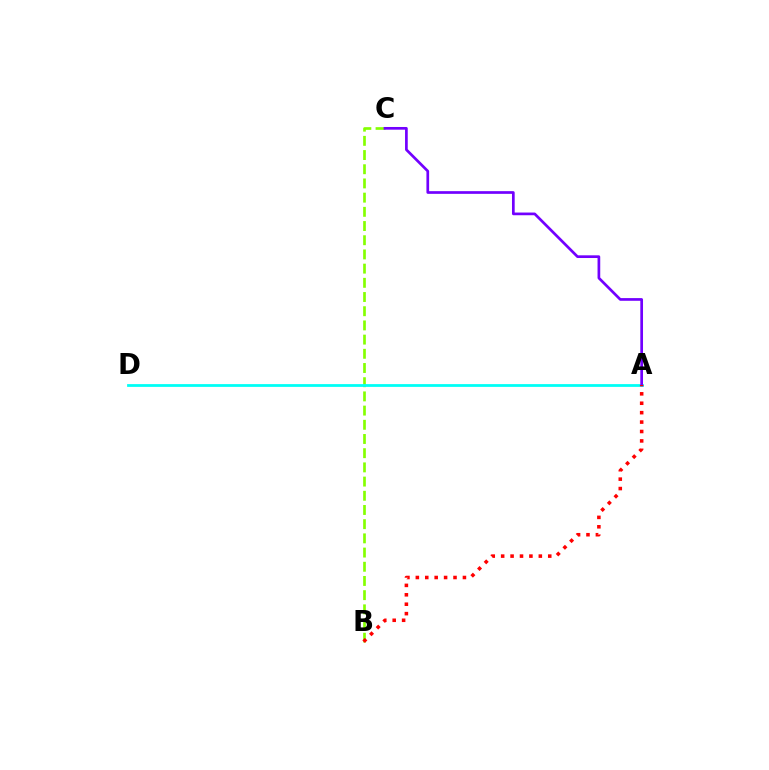{('B', 'C'): [{'color': '#84ff00', 'line_style': 'dashed', 'thickness': 1.93}], ('A', 'D'): [{'color': '#00fff6', 'line_style': 'solid', 'thickness': 2.0}], ('A', 'C'): [{'color': '#7200ff', 'line_style': 'solid', 'thickness': 1.94}], ('A', 'B'): [{'color': '#ff0000', 'line_style': 'dotted', 'thickness': 2.56}]}